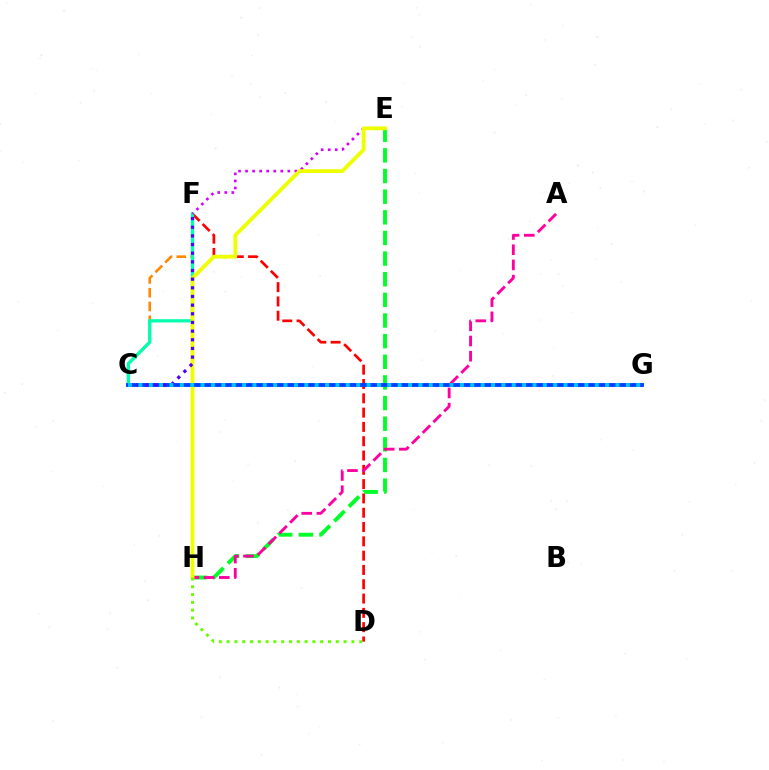{('C', 'F'): [{'color': '#ff8800', 'line_style': 'dashed', 'thickness': 1.87}, {'color': '#00ffaf', 'line_style': 'solid', 'thickness': 2.36}, {'color': '#4f00ff', 'line_style': 'dotted', 'thickness': 2.35}], ('D', 'F'): [{'color': '#ff0000', 'line_style': 'dashed', 'thickness': 1.94}], ('E', 'H'): [{'color': '#00ff27', 'line_style': 'dashed', 'thickness': 2.8}, {'color': '#eeff00', 'line_style': 'solid', 'thickness': 2.74}], ('A', 'H'): [{'color': '#ff00a0', 'line_style': 'dashed', 'thickness': 2.06}], ('E', 'F'): [{'color': '#d600ff', 'line_style': 'dotted', 'thickness': 1.91}], ('C', 'G'): [{'color': '#003fff', 'line_style': 'solid', 'thickness': 2.79}, {'color': '#00c7ff', 'line_style': 'dotted', 'thickness': 2.82}], ('D', 'H'): [{'color': '#66ff00', 'line_style': 'dotted', 'thickness': 2.12}]}